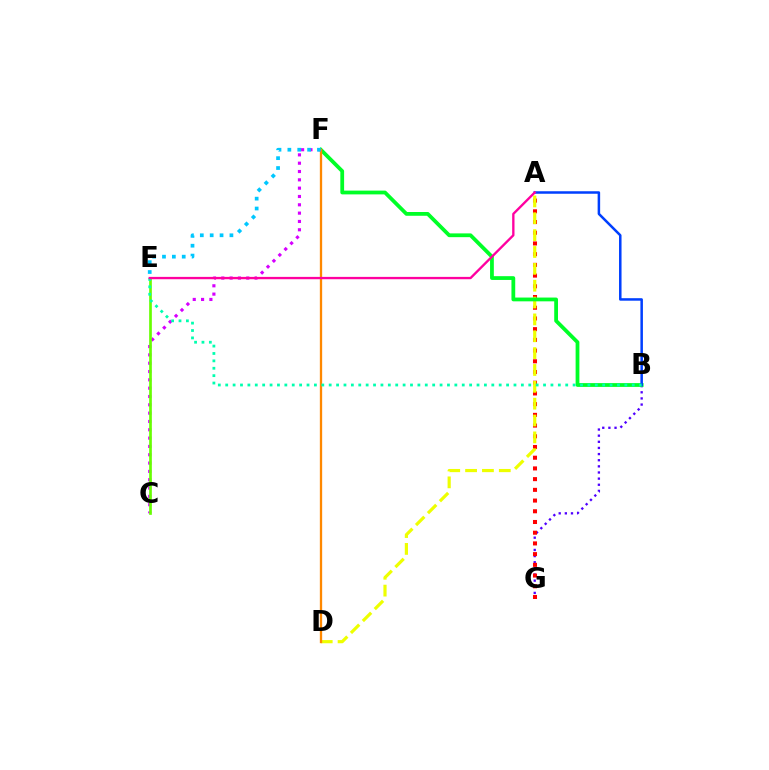{('B', 'G'): [{'color': '#4f00ff', 'line_style': 'dotted', 'thickness': 1.67}], ('A', 'G'): [{'color': '#ff0000', 'line_style': 'dotted', 'thickness': 2.91}], ('A', 'D'): [{'color': '#eeff00', 'line_style': 'dashed', 'thickness': 2.29}], ('C', 'F'): [{'color': '#d600ff', 'line_style': 'dotted', 'thickness': 2.26}], ('B', 'F'): [{'color': '#00ff27', 'line_style': 'solid', 'thickness': 2.72}], ('C', 'E'): [{'color': '#66ff00', 'line_style': 'solid', 'thickness': 1.93}], ('D', 'F'): [{'color': '#ff8800', 'line_style': 'solid', 'thickness': 1.66}], ('A', 'B'): [{'color': '#003fff', 'line_style': 'solid', 'thickness': 1.81}], ('B', 'E'): [{'color': '#00ffaf', 'line_style': 'dotted', 'thickness': 2.01}], ('A', 'E'): [{'color': '#ff00a0', 'line_style': 'solid', 'thickness': 1.68}], ('E', 'F'): [{'color': '#00c7ff', 'line_style': 'dotted', 'thickness': 2.68}]}